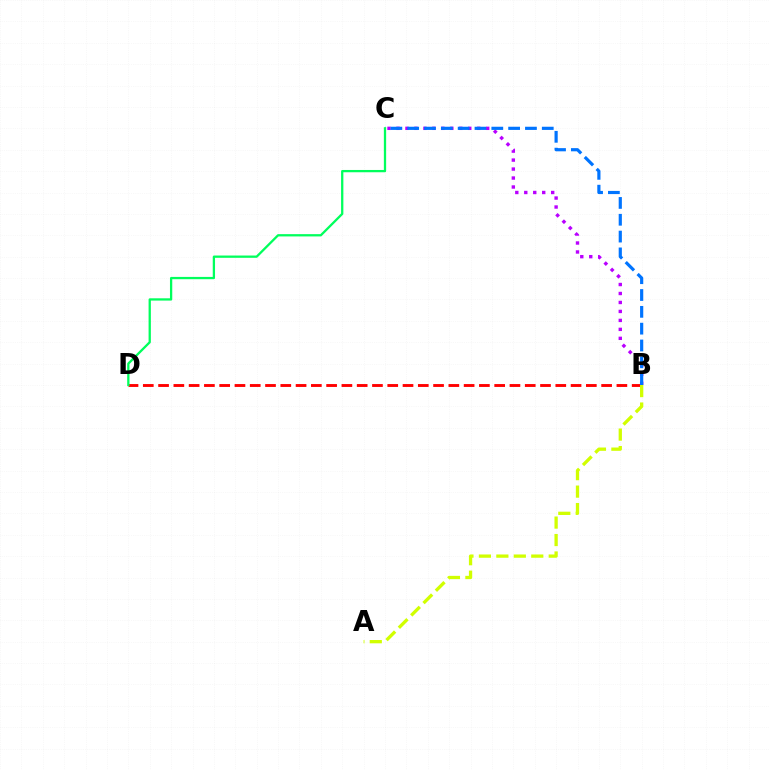{('B', 'D'): [{'color': '#ff0000', 'line_style': 'dashed', 'thickness': 2.08}], ('B', 'C'): [{'color': '#b900ff', 'line_style': 'dotted', 'thickness': 2.44}, {'color': '#0074ff', 'line_style': 'dashed', 'thickness': 2.29}], ('A', 'B'): [{'color': '#d1ff00', 'line_style': 'dashed', 'thickness': 2.37}], ('C', 'D'): [{'color': '#00ff5c', 'line_style': 'solid', 'thickness': 1.65}]}